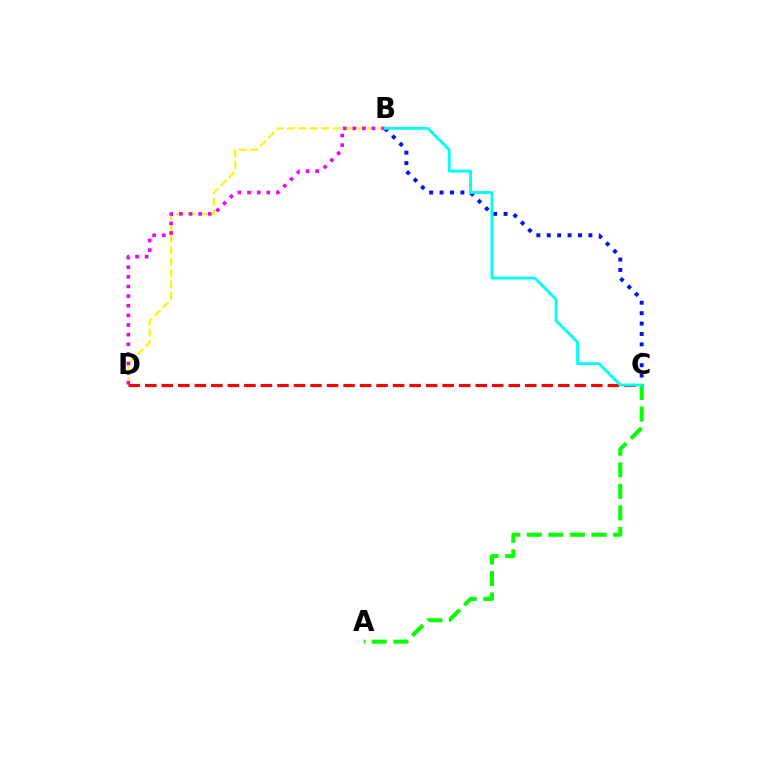{('B', 'D'): [{'color': '#fcf500', 'line_style': 'dashed', 'thickness': 1.55}, {'color': '#ee00ff', 'line_style': 'dotted', 'thickness': 2.62}], ('C', 'D'): [{'color': '#ff0000', 'line_style': 'dashed', 'thickness': 2.24}], ('A', 'C'): [{'color': '#08ff00', 'line_style': 'dashed', 'thickness': 2.93}], ('B', 'C'): [{'color': '#0010ff', 'line_style': 'dotted', 'thickness': 2.83}, {'color': '#00fff6', 'line_style': 'solid', 'thickness': 2.07}]}